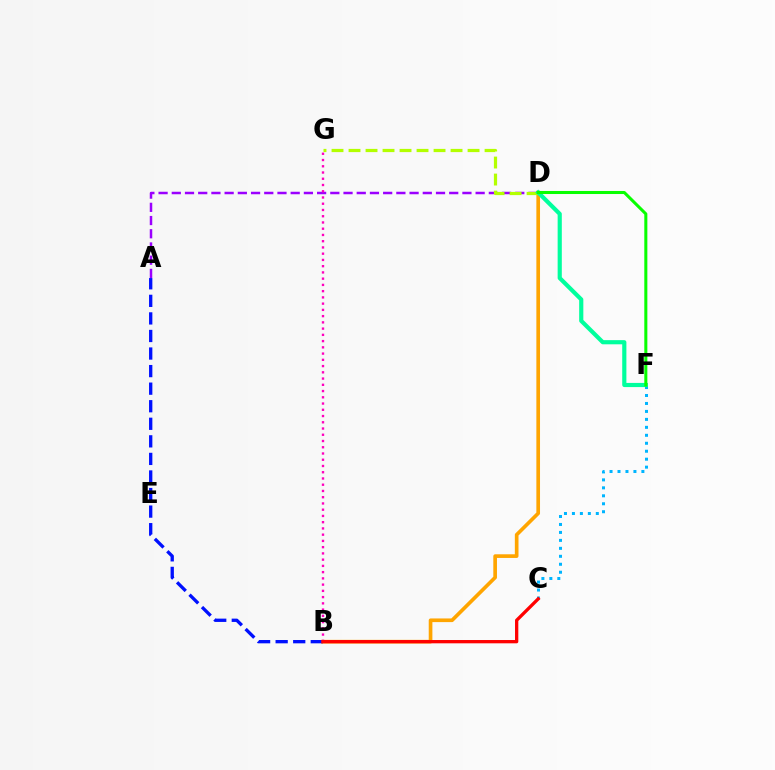{('B', 'D'): [{'color': '#ffa500', 'line_style': 'solid', 'thickness': 2.63}], ('C', 'F'): [{'color': '#00b5ff', 'line_style': 'dotted', 'thickness': 2.16}], ('A', 'D'): [{'color': '#9b00ff', 'line_style': 'dashed', 'thickness': 1.79}], ('A', 'B'): [{'color': '#0010ff', 'line_style': 'dashed', 'thickness': 2.39}], ('D', 'G'): [{'color': '#b3ff00', 'line_style': 'dashed', 'thickness': 2.31}], ('D', 'F'): [{'color': '#00ff9d', 'line_style': 'solid', 'thickness': 3.0}, {'color': '#08ff00', 'line_style': 'solid', 'thickness': 2.19}], ('B', 'G'): [{'color': '#ff00bd', 'line_style': 'dotted', 'thickness': 1.7}], ('B', 'C'): [{'color': '#ff0000', 'line_style': 'solid', 'thickness': 2.37}]}